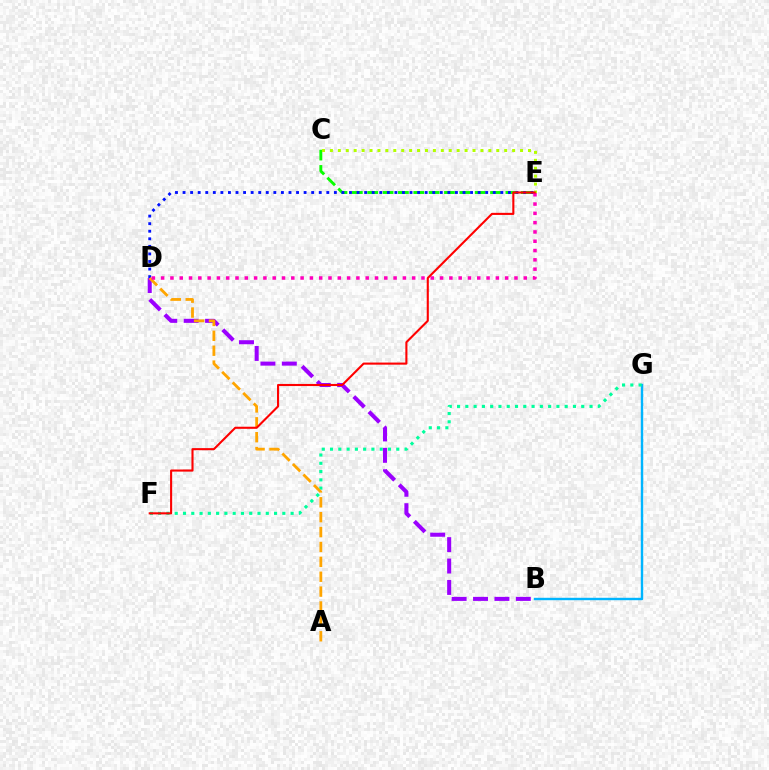{('B', 'G'): [{'color': '#00b5ff', 'line_style': 'solid', 'thickness': 1.74}], ('F', 'G'): [{'color': '#00ff9d', 'line_style': 'dotted', 'thickness': 2.25}], ('C', 'E'): [{'color': '#08ff00', 'line_style': 'dashed', 'thickness': 2.09}, {'color': '#b3ff00', 'line_style': 'dotted', 'thickness': 2.15}], ('D', 'E'): [{'color': '#0010ff', 'line_style': 'dotted', 'thickness': 2.06}, {'color': '#ff00bd', 'line_style': 'dotted', 'thickness': 2.53}], ('B', 'D'): [{'color': '#9b00ff', 'line_style': 'dashed', 'thickness': 2.91}], ('A', 'D'): [{'color': '#ffa500', 'line_style': 'dashed', 'thickness': 2.02}], ('E', 'F'): [{'color': '#ff0000', 'line_style': 'solid', 'thickness': 1.51}]}